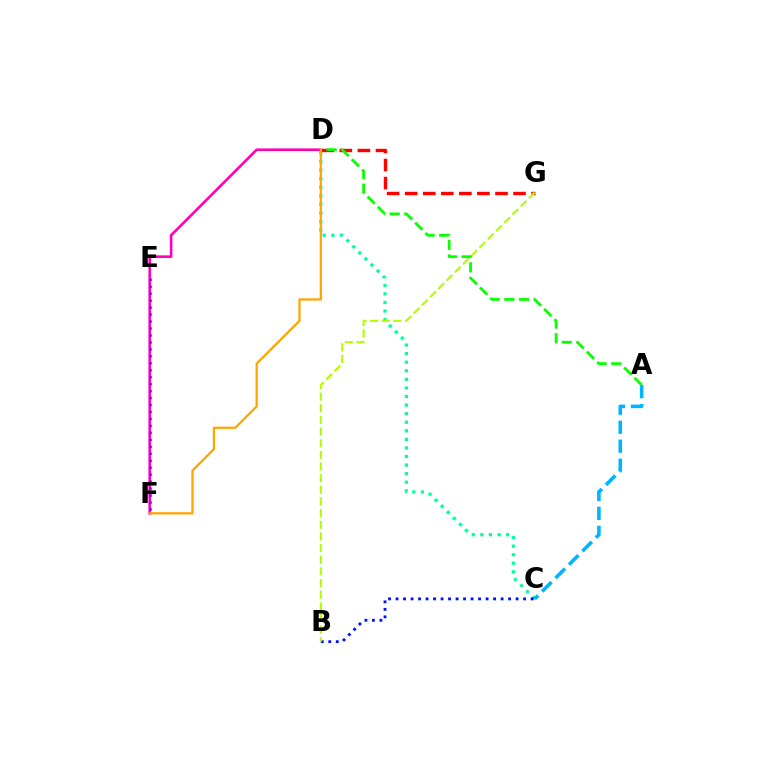{('C', 'D'): [{'color': '#00ff9d', 'line_style': 'dotted', 'thickness': 2.33}], ('D', 'G'): [{'color': '#ff0000', 'line_style': 'dashed', 'thickness': 2.45}], ('D', 'F'): [{'color': '#ff00bd', 'line_style': 'solid', 'thickness': 1.89}, {'color': '#ffa500', 'line_style': 'solid', 'thickness': 1.63}], ('A', 'C'): [{'color': '#00b5ff', 'line_style': 'dashed', 'thickness': 2.58}], ('E', 'F'): [{'color': '#9b00ff', 'line_style': 'dotted', 'thickness': 1.89}], ('B', 'C'): [{'color': '#0010ff', 'line_style': 'dotted', 'thickness': 2.04}], ('B', 'G'): [{'color': '#b3ff00', 'line_style': 'dashed', 'thickness': 1.58}], ('A', 'D'): [{'color': '#08ff00', 'line_style': 'dashed', 'thickness': 1.98}]}